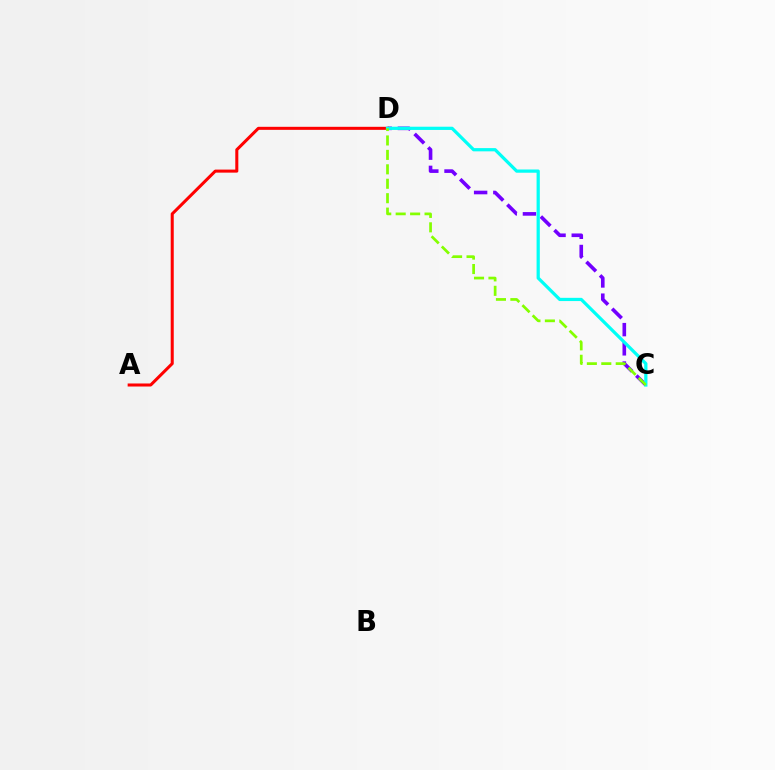{('C', 'D'): [{'color': '#7200ff', 'line_style': 'dashed', 'thickness': 2.61}, {'color': '#00fff6', 'line_style': 'solid', 'thickness': 2.32}, {'color': '#84ff00', 'line_style': 'dashed', 'thickness': 1.96}], ('A', 'D'): [{'color': '#ff0000', 'line_style': 'solid', 'thickness': 2.19}]}